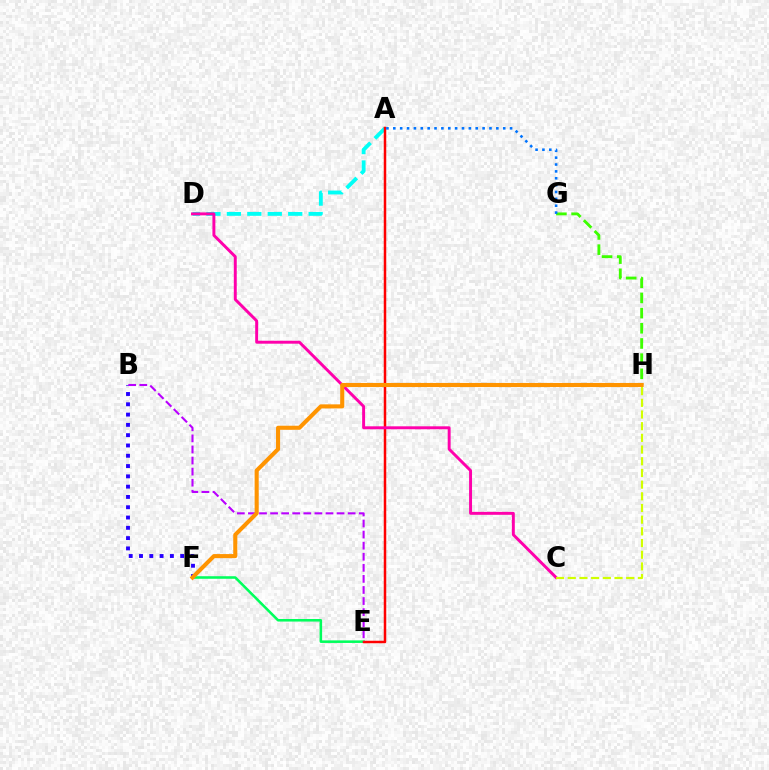{('A', 'D'): [{'color': '#00fff6', 'line_style': 'dashed', 'thickness': 2.78}], ('E', 'F'): [{'color': '#00ff5c', 'line_style': 'solid', 'thickness': 1.84}], ('A', 'E'): [{'color': '#ff0000', 'line_style': 'solid', 'thickness': 1.8}], ('G', 'H'): [{'color': '#3dff00', 'line_style': 'dashed', 'thickness': 2.06}], ('B', 'F'): [{'color': '#2500ff', 'line_style': 'dotted', 'thickness': 2.8}], ('C', 'D'): [{'color': '#ff00ac', 'line_style': 'solid', 'thickness': 2.12}], ('A', 'G'): [{'color': '#0074ff', 'line_style': 'dotted', 'thickness': 1.87}], ('C', 'H'): [{'color': '#d1ff00', 'line_style': 'dashed', 'thickness': 1.59}], ('B', 'E'): [{'color': '#b900ff', 'line_style': 'dashed', 'thickness': 1.5}], ('F', 'H'): [{'color': '#ff9400', 'line_style': 'solid', 'thickness': 2.93}]}